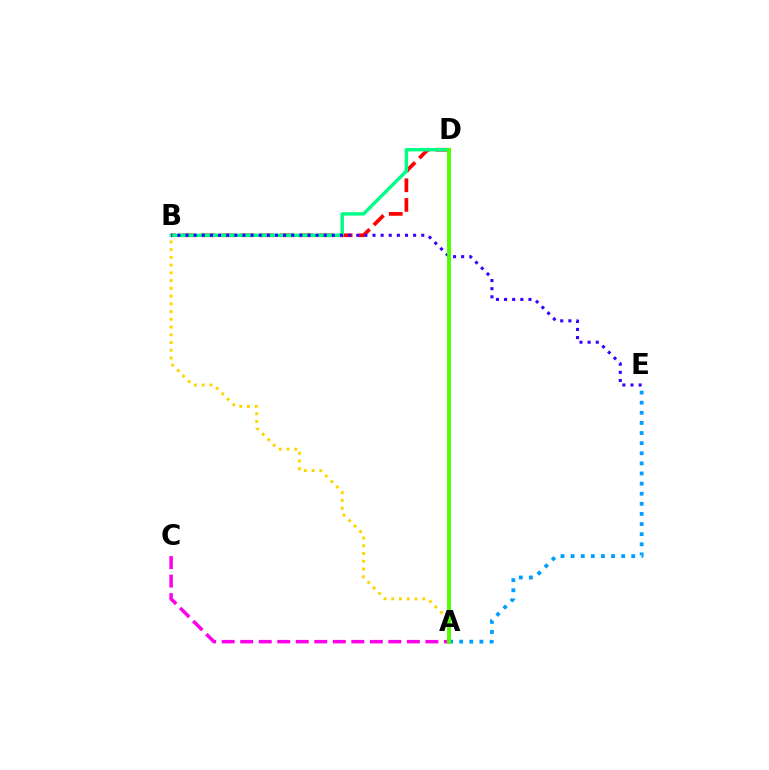{('B', 'D'): [{'color': '#ff0000', 'line_style': 'dashed', 'thickness': 2.67}, {'color': '#00ff86', 'line_style': 'solid', 'thickness': 2.46}], ('A', 'E'): [{'color': '#009eff', 'line_style': 'dotted', 'thickness': 2.75}], ('B', 'E'): [{'color': '#3700ff', 'line_style': 'dotted', 'thickness': 2.21}], ('A', 'C'): [{'color': '#ff00ed', 'line_style': 'dashed', 'thickness': 2.52}], ('A', 'B'): [{'color': '#ffd500', 'line_style': 'dotted', 'thickness': 2.1}], ('A', 'D'): [{'color': '#4fff00', 'line_style': 'solid', 'thickness': 2.82}]}